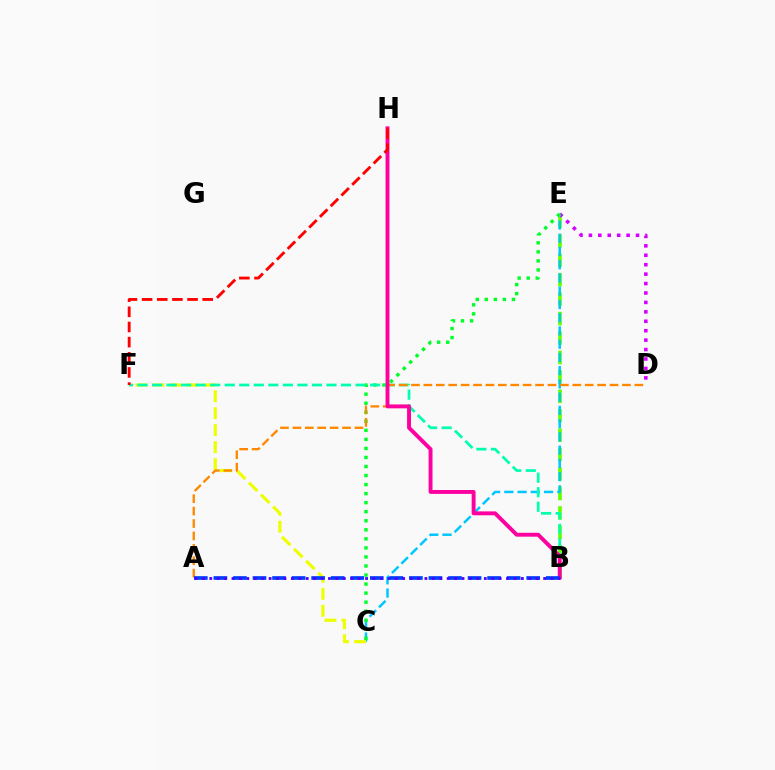{('B', 'E'): [{'color': '#66ff00', 'line_style': 'dashed', 'thickness': 2.64}], ('D', 'E'): [{'color': '#d600ff', 'line_style': 'dotted', 'thickness': 2.56}], ('C', 'E'): [{'color': '#00c7ff', 'line_style': 'dashed', 'thickness': 1.8}, {'color': '#00ff27', 'line_style': 'dotted', 'thickness': 2.46}], ('C', 'F'): [{'color': '#eeff00', 'line_style': 'dashed', 'thickness': 2.31}], ('B', 'F'): [{'color': '#00ffaf', 'line_style': 'dashed', 'thickness': 1.97}], ('A', 'D'): [{'color': '#ff8800', 'line_style': 'dashed', 'thickness': 1.69}], ('B', 'H'): [{'color': '#ff00a0', 'line_style': 'solid', 'thickness': 2.81}], ('F', 'H'): [{'color': '#ff0000', 'line_style': 'dashed', 'thickness': 2.06}], ('A', 'B'): [{'color': '#003fff', 'line_style': 'dashed', 'thickness': 2.66}, {'color': '#4f00ff', 'line_style': 'dotted', 'thickness': 2.02}]}